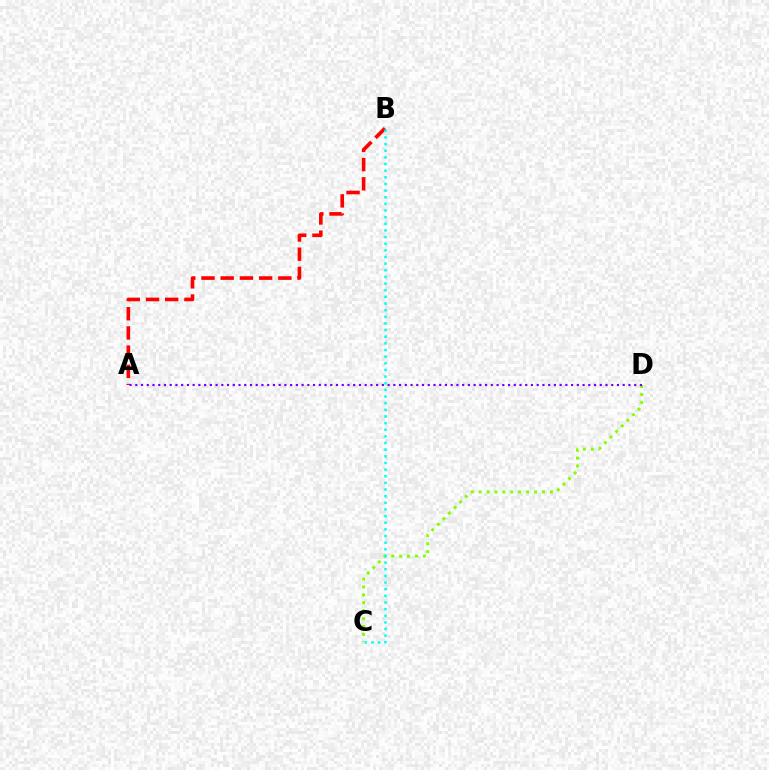{('A', 'B'): [{'color': '#ff0000', 'line_style': 'dashed', 'thickness': 2.61}], ('C', 'D'): [{'color': '#84ff00', 'line_style': 'dotted', 'thickness': 2.15}], ('B', 'C'): [{'color': '#00fff6', 'line_style': 'dotted', 'thickness': 1.8}], ('A', 'D'): [{'color': '#7200ff', 'line_style': 'dotted', 'thickness': 1.56}]}